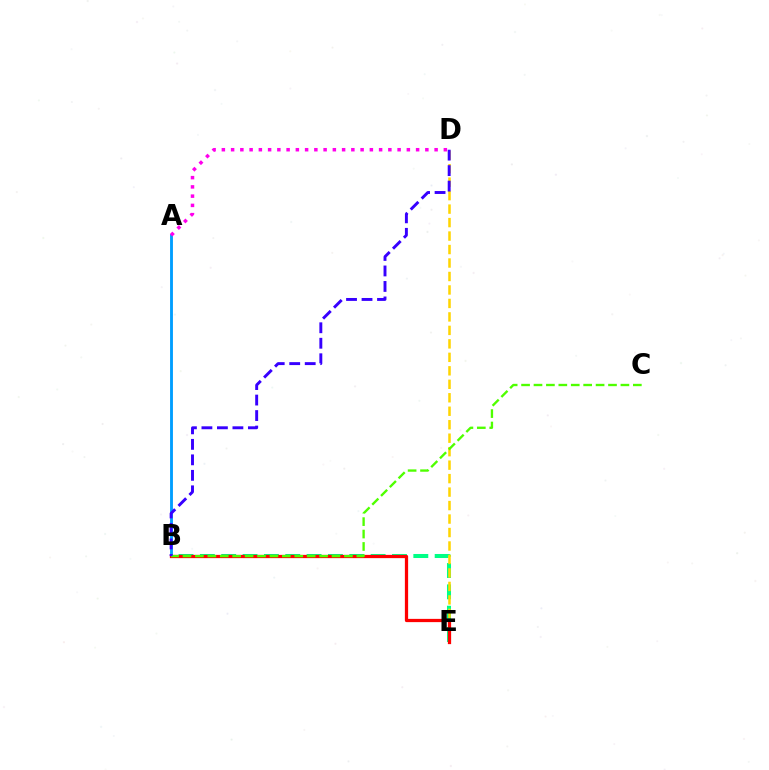{('A', 'B'): [{'color': '#009eff', 'line_style': 'solid', 'thickness': 2.06}], ('B', 'E'): [{'color': '#00ff86', 'line_style': 'dashed', 'thickness': 2.9}, {'color': '#ff0000', 'line_style': 'solid', 'thickness': 2.34}], ('D', 'E'): [{'color': '#ffd500', 'line_style': 'dashed', 'thickness': 1.83}], ('B', 'C'): [{'color': '#4fff00', 'line_style': 'dashed', 'thickness': 1.69}], ('B', 'D'): [{'color': '#3700ff', 'line_style': 'dashed', 'thickness': 2.1}], ('A', 'D'): [{'color': '#ff00ed', 'line_style': 'dotted', 'thickness': 2.51}]}